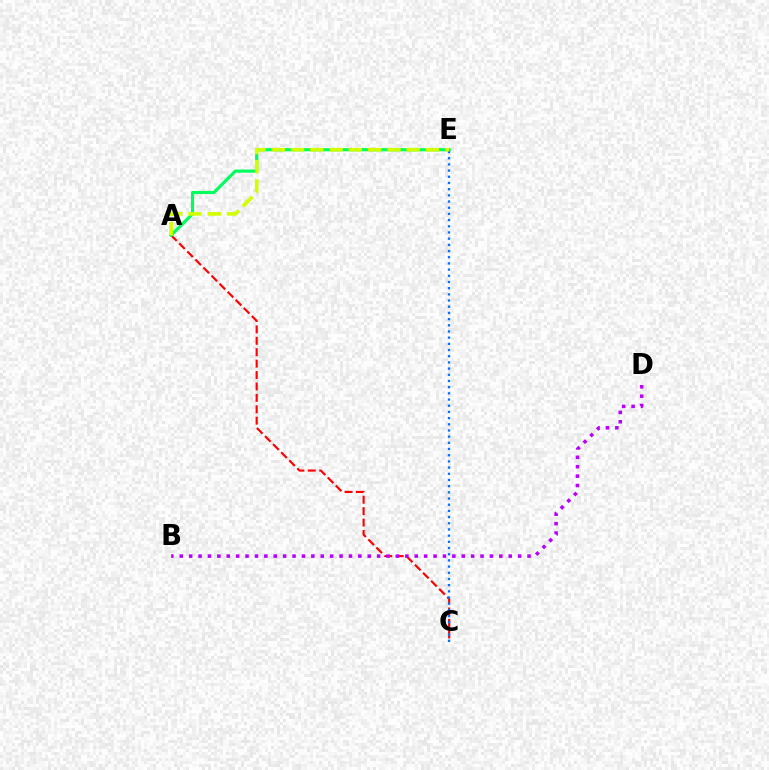{('A', 'C'): [{'color': '#ff0000', 'line_style': 'dashed', 'thickness': 1.55}], ('B', 'D'): [{'color': '#b900ff', 'line_style': 'dotted', 'thickness': 2.55}], ('A', 'E'): [{'color': '#00ff5c', 'line_style': 'solid', 'thickness': 2.28}, {'color': '#d1ff00', 'line_style': 'dashed', 'thickness': 2.62}], ('C', 'E'): [{'color': '#0074ff', 'line_style': 'dotted', 'thickness': 1.68}]}